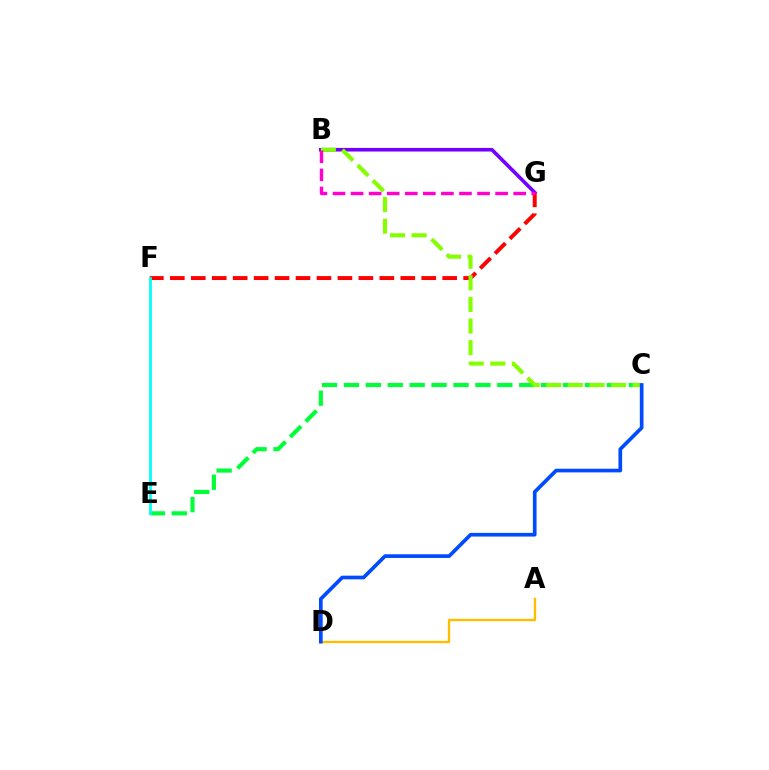{('B', 'G'): [{'color': '#7200ff', 'line_style': 'solid', 'thickness': 2.6}, {'color': '#ff00cf', 'line_style': 'dashed', 'thickness': 2.45}], ('C', 'E'): [{'color': '#00ff39', 'line_style': 'dashed', 'thickness': 2.98}], ('F', 'G'): [{'color': '#ff0000', 'line_style': 'dashed', 'thickness': 2.85}], ('E', 'F'): [{'color': '#00fff6', 'line_style': 'solid', 'thickness': 2.0}], ('B', 'C'): [{'color': '#84ff00', 'line_style': 'dashed', 'thickness': 2.94}], ('A', 'D'): [{'color': '#ffbd00', 'line_style': 'solid', 'thickness': 1.7}], ('C', 'D'): [{'color': '#004bff', 'line_style': 'solid', 'thickness': 2.65}]}